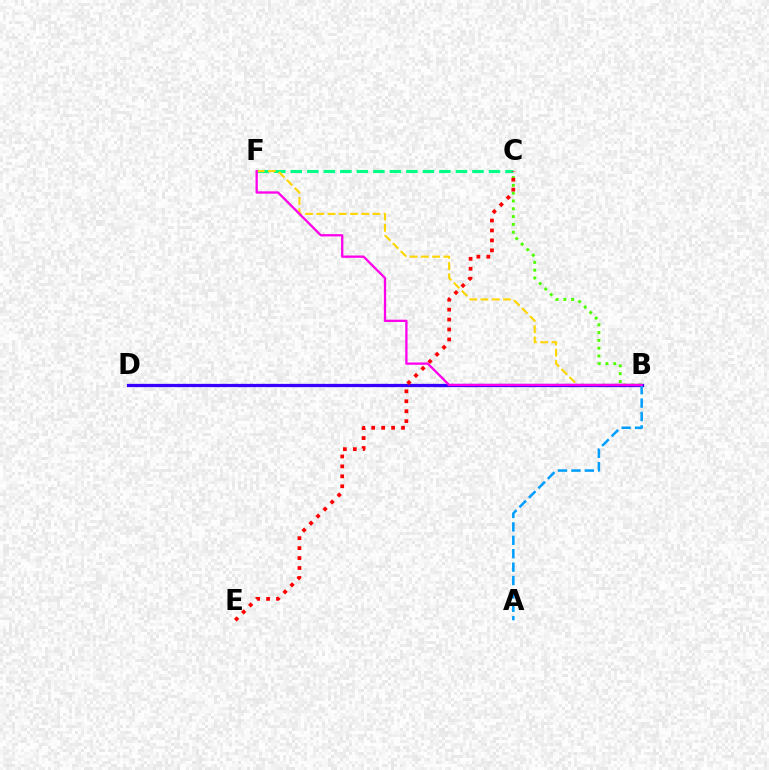{('B', 'C'): [{'color': '#4fff00', 'line_style': 'dotted', 'thickness': 2.12}], ('B', 'D'): [{'color': '#3700ff', 'line_style': 'solid', 'thickness': 2.35}], ('A', 'B'): [{'color': '#009eff', 'line_style': 'dashed', 'thickness': 1.82}], ('C', 'F'): [{'color': '#00ff86', 'line_style': 'dashed', 'thickness': 2.24}], ('B', 'F'): [{'color': '#ffd500', 'line_style': 'dashed', 'thickness': 1.53}, {'color': '#ff00ed', 'line_style': 'solid', 'thickness': 1.66}], ('C', 'E'): [{'color': '#ff0000', 'line_style': 'dotted', 'thickness': 2.7}]}